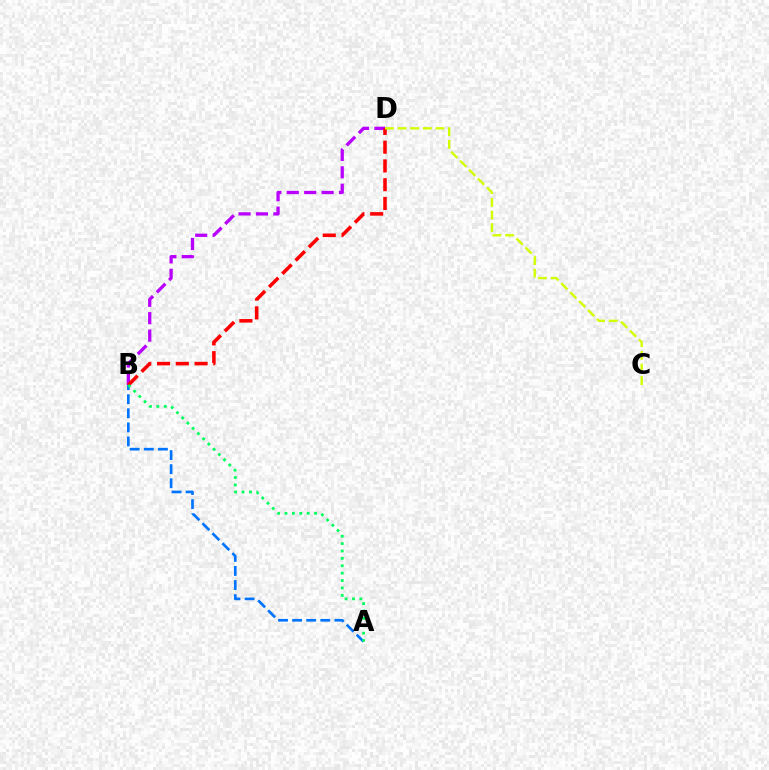{('A', 'B'): [{'color': '#0074ff', 'line_style': 'dashed', 'thickness': 1.91}, {'color': '#00ff5c', 'line_style': 'dotted', 'thickness': 2.01}], ('B', 'D'): [{'color': '#b900ff', 'line_style': 'dashed', 'thickness': 2.36}, {'color': '#ff0000', 'line_style': 'dashed', 'thickness': 2.55}], ('C', 'D'): [{'color': '#d1ff00', 'line_style': 'dashed', 'thickness': 1.72}]}